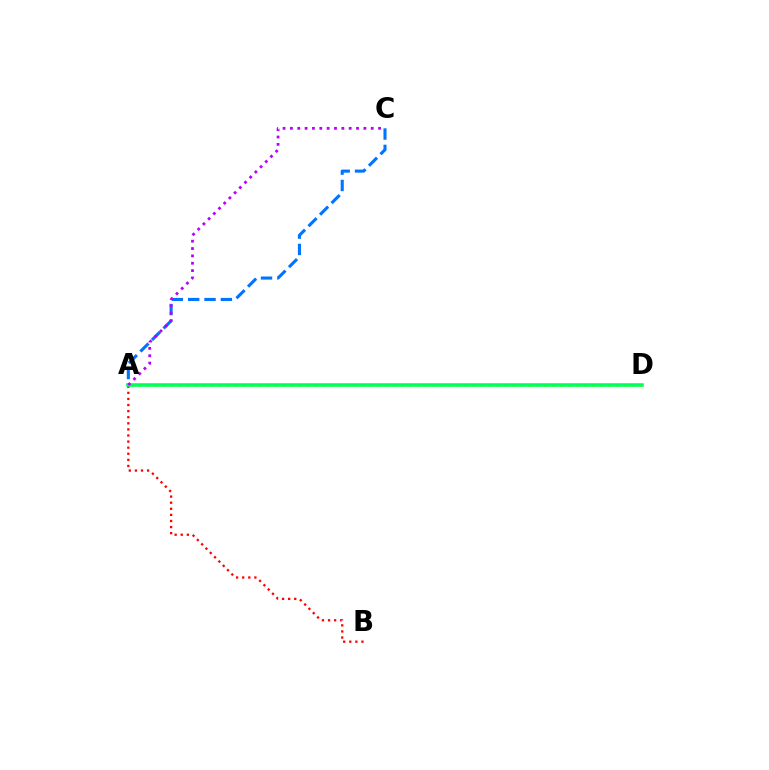{('A', 'C'): [{'color': '#0074ff', 'line_style': 'dashed', 'thickness': 2.22}, {'color': '#b900ff', 'line_style': 'dotted', 'thickness': 2.0}], ('A', 'B'): [{'color': '#ff0000', 'line_style': 'dotted', 'thickness': 1.65}], ('A', 'D'): [{'color': '#d1ff00', 'line_style': 'dotted', 'thickness': 2.16}, {'color': '#00ff5c', 'line_style': 'solid', 'thickness': 2.57}]}